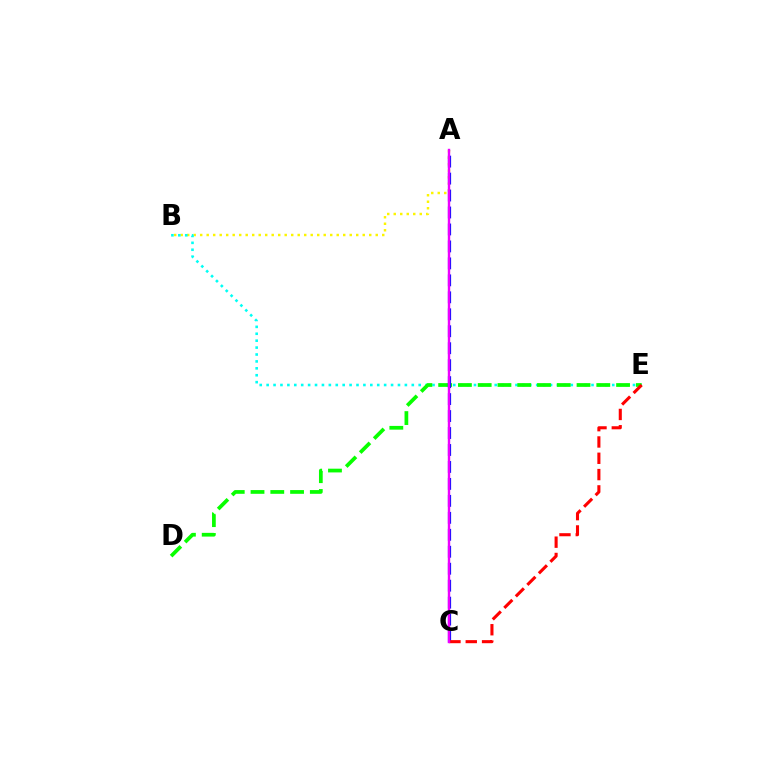{('A', 'B'): [{'color': '#fcf500', 'line_style': 'dotted', 'thickness': 1.77}], ('B', 'E'): [{'color': '#00fff6', 'line_style': 'dotted', 'thickness': 1.88}], ('D', 'E'): [{'color': '#08ff00', 'line_style': 'dashed', 'thickness': 2.69}], ('A', 'C'): [{'color': '#0010ff', 'line_style': 'dashed', 'thickness': 2.3}, {'color': '#ee00ff', 'line_style': 'solid', 'thickness': 1.74}], ('C', 'E'): [{'color': '#ff0000', 'line_style': 'dashed', 'thickness': 2.22}]}